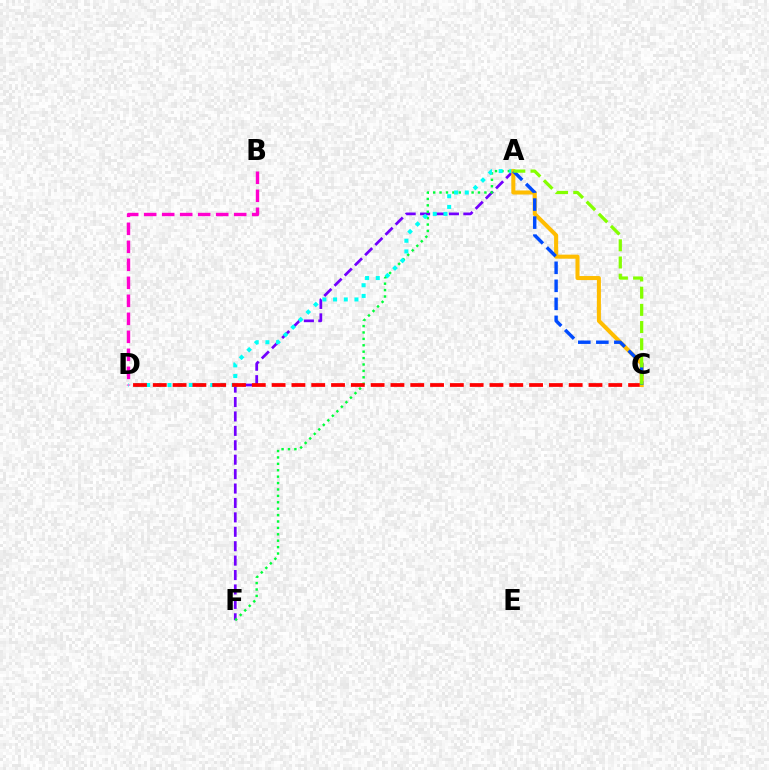{('A', 'F'): [{'color': '#7200ff', 'line_style': 'dashed', 'thickness': 1.96}, {'color': '#00ff39', 'line_style': 'dotted', 'thickness': 1.74}], ('B', 'D'): [{'color': '#ff00cf', 'line_style': 'dashed', 'thickness': 2.45}], ('A', 'D'): [{'color': '#00fff6', 'line_style': 'dotted', 'thickness': 2.9}], ('C', 'D'): [{'color': '#ff0000', 'line_style': 'dashed', 'thickness': 2.69}], ('A', 'C'): [{'color': '#ffbd00', 'line_style': 'solid', 'thickness': 2.92}, {'color': '#004bff', 'line_style': 'dashed', 'thickness': 2.45}, {'color': '#84ff00', 'line_style': 'dashed', 'thickness': 2.34}]}